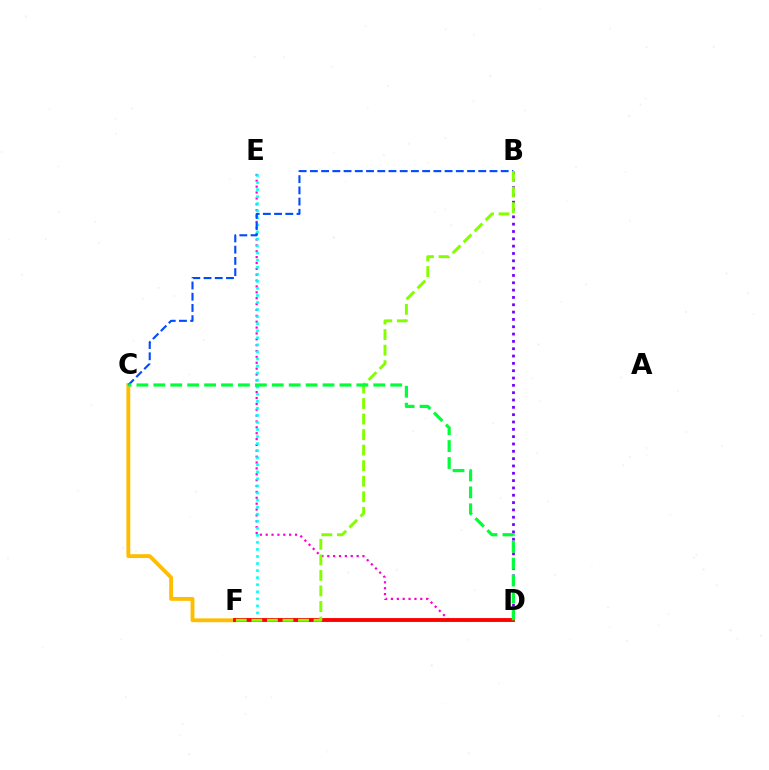{('C', 'F'): [{'color': '#ffbd00', 'line_style': 'solid', 'thickness': 2.77}], ('D', 'E'): [{'color': '#ff00cf', 'line_style': 'dotted', 'thickness': 1.59}], ('E', 'F'): [{'color': '#00fff6', 'line_style': 'dotted', 'thickness': 1.92}], ('B', 'C'): [{'color': '#004bff', 'line_style': 'dashed', 'thickness': 1.53}], ('B', 'D'): [{'color': '#7200ff', 'line_style': 'dotted', 'thickness': 1.99}], ('D', 'F'): [{'color': '#ff0000', 'line_style': 'solid', 'thickness': 2.79}], ('B', 'F'): [{'color': '#84ff00', 'line_style': 'dashed', 'thickness': 2.11}], ('C', 'D'): [{'color': '#00ff39', 'line_style': 'dashed', 'thickness': 2.3}]}